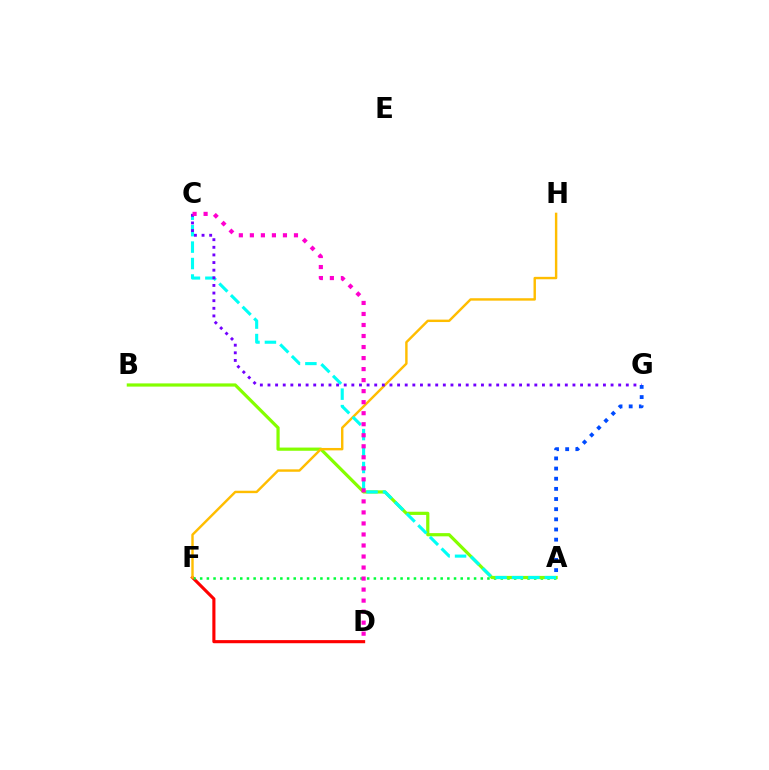{('D', 'F'): [{'color': '#ff0000', 'line_style': 'solid', 'thickness': 2.24}], ('A', 'F'): [{'color': '#00ff39', 'line_style': 'dotted', 'thickness': 1.82}], ('A', 'B'): [{'color': '#84ff00', 'line_style': 'solid', 'thickness': 2.31}], ('F', 'H'): [{'color': '#ffbd00', 'line_style': 'solid', 'thickness': 1.74}], ('A', 'C'): [{'color': '#00fff6', 'line_style': 'dashed', 'thickness': 2.23}], ('C', 'G'): [{'color': '#7200ff', 'line_style': 'dotted', 'thickness': 2.07}], ('C', 'D'): [{'color': '#ff00cf', 'line_style': 'dotted', 'thickness': 3.0}], ('A', 'G'): [{'color': '#004bff', 'line_style': 'dotted', 'thickness': 2.76}]}